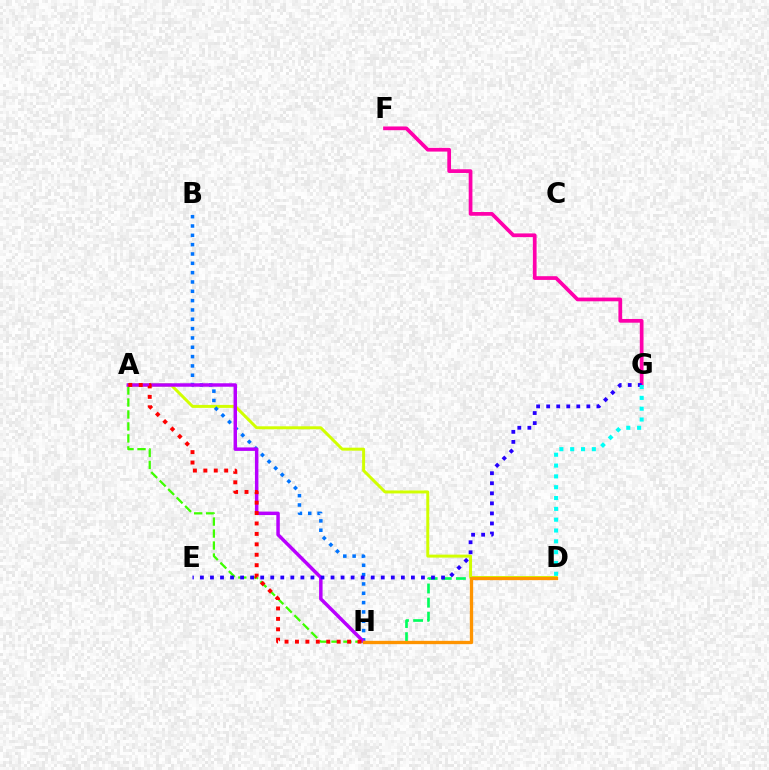{('A', 'D'): [{'color': '#d1ff00', 'line_style': 'solid', 'thickness': 2.14}], ('F', 'G'): [{'color': '#ff00ac', 'line_style': 'solid', 'thickness': 2.68}], ('B', 'H'): [{'color': '#0074ff', 'line_style': 'dotted', 'thickness': 2.53}], ('D', 'H'): [{'color': '#00ff5c', 'line_style': 'dashed', 'thickness': 1.92}, {'color': '#ff9400', 'line_style': 'solid', 'thickness': 2.39}], ('A', 'H'): [{'color': '#3dff00', 'line_style': 'dashed', 'thickness': 1.63}, {'color': '#b900ff', 'line_style': 'solid', 'thickness': 2.5}, {'color': '#ff0000', 'line_style': 'dotted', 'thickness': 2.83}], ('E', 'G'): [{'color': '#2500ff', 'line_style': 'dotted', 'thickness': 2.73}], ('D', 'G'): [{'color': '#00fff6', 'line_style': 'dotted', 'thickness': 2.94}]}